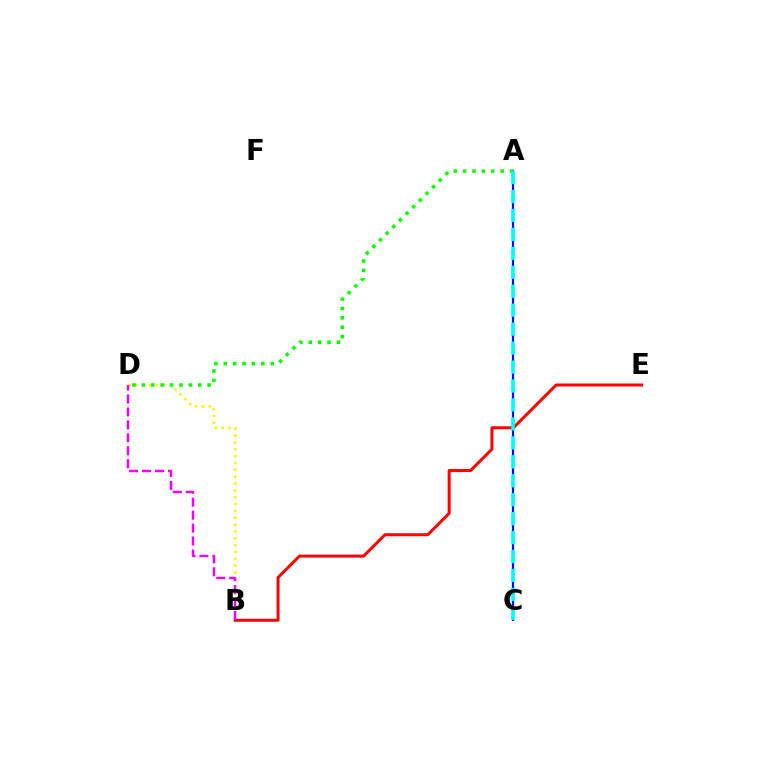{('A', 'C'): [{'color': '#0010ff', 'line_style': 'solid', 'thickness': 1.57}, {'color': '#00fff6', 'line_style': 'dashed', 'thickness': 2.57}], ('B', 'D'): [{'color': '#fcf500', 'line_style': 'dotted', 'thickness': 1.86}, {'color': '#ee00ff', 'line_style': 'dashed', 'thickness': 1.76}], ('B', 'E'): [{'color': '#ff0000', 'line_style': 'solid', 'thickness': 2.16}], ('A', 'D'): [{'color': '#08ff00', 'line_style': 'dotted', 'thickness': 2.55}]}